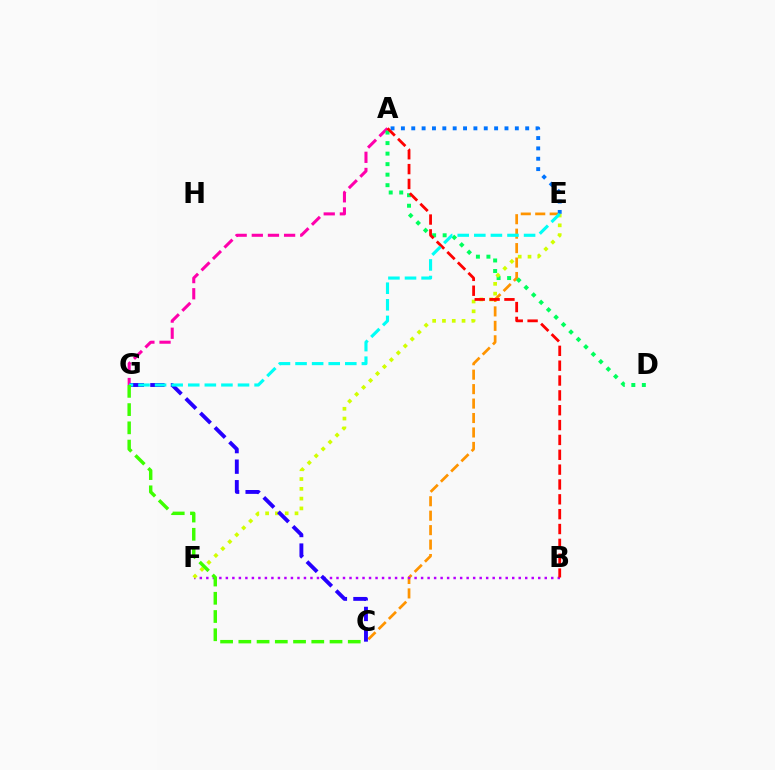{('A', 'G'): [{'color': '#ff00ac', 'line_style': 'dashed', 'thickness': 2.19}], ('C', 'E'): [{'color': '#ff9400', 'line_style': 'dashed', 'thickness': 1.96}], ('A', 'E'): [{'color': '#0074ff', 'line_style': 'dotted', 'thickness': 2.81}], ('B', 'F'): [{'color': '#b900ff', 'line_style': 'dotted', 'thickness': 1.77}], ('A', 'D'): [{'color': '#00ff5c', 'line_style': 'dotted', 'thickness': 2.86}], ('E', 'F'): [{'color': '#d1ff00', 'line_style': 'dotted', 'thickness': 2.66}], ('A', 'B'): [{'color': '#ff0000', 'line_style': 'dashed', 'thickness': 2.02}], ('C', 'G'): [{'color': '#2500ff', 'line_style': 'dashed', 'thickness': 2.79}, {'color': '#3dff00', 'line_style': 'dashed', 'thickness': 2.48}], ('E', 'G'): [{'color': '#00fff6', 'line_style': 'dashed', 'thickness': 2.25}]}